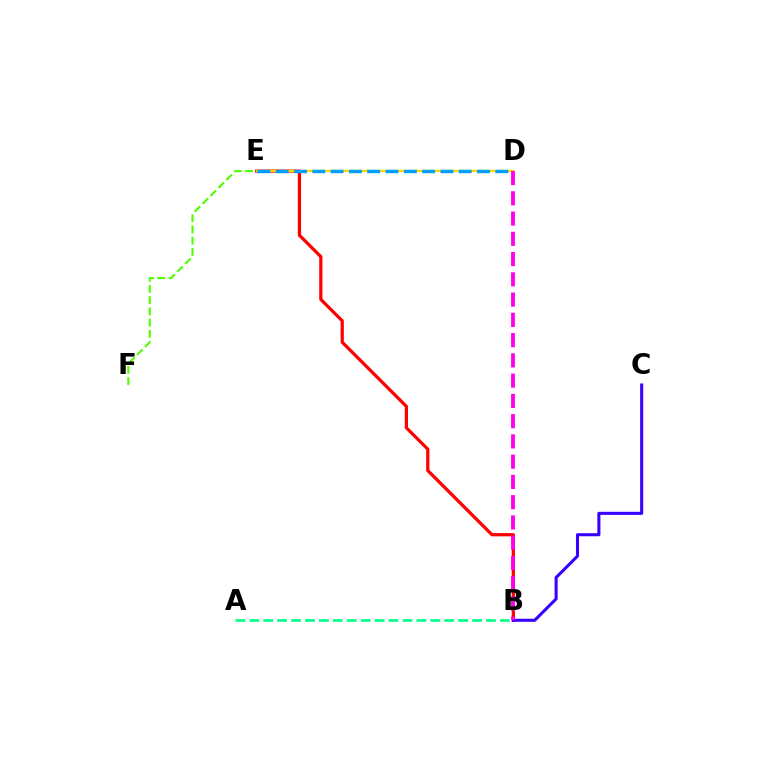{('B', 'E'): [{'color': '#ff0000', 'line_style': 'solid', 'thickness': 2.32}], ('A', 'B'): [{'color': '#00ff86', 'line_style': 'dashed', 'thickness': 1.89}], ('D', 'E'): [{'color': '#ffd500', 'line_style': 'solid', 'thickness': 1.68}, {'color': '#009eff', 'line_style': 'dashed', 'thickness': 2.49}], ('B', 'C'): [{'color': '#3700ff', 'line_style': 'solid', 'thickness': 2.21}], ('B', 'D'): [{'color': '#ff00ed', 'line_style': 'dashed', 'thickness': 2.75}], ('E', 'F'): [{'color': '#4fff00', 'line_style': 'dashed', 'thickness': 1.52}]}